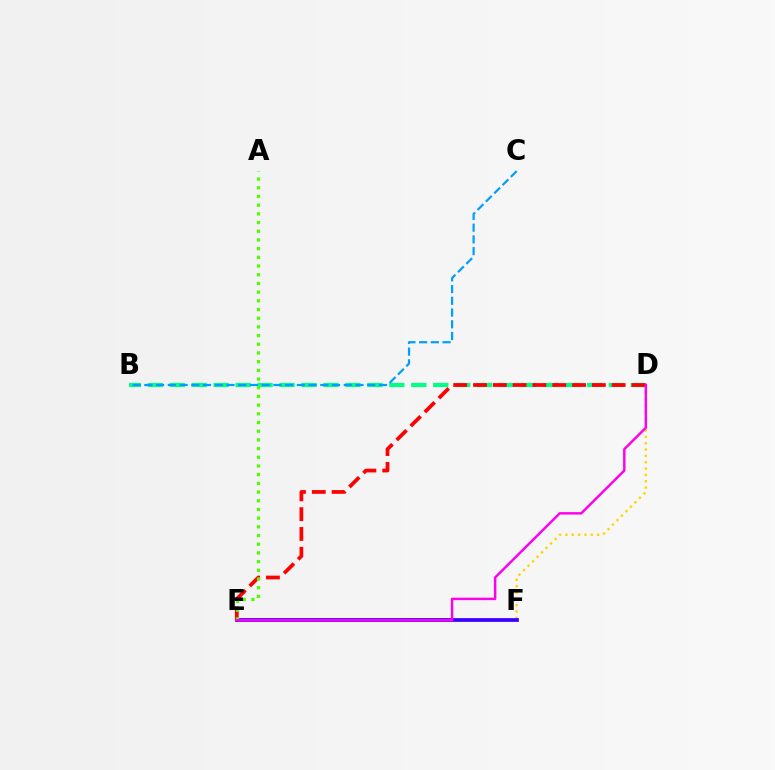{('D', 'F'): [{'color': '#ffd500', 'line_style': 'dotted', 'thickness': 1.72}], ('E', 'F'): [{'color': '#3700ff', 'line_style': 'solid', 'thickness': 2.7}], ('B', 'D'): [{'color': '#00ff86', 'line_style': 'dashed', 'thickness': 2.98}], ('D', 'E'): [{'color': '#ff0000', 'line_style': 'dashed', 'thickness': 2.69}, {'color': '#ff00ed', 'line_style': 'solid', 'thickness': 1.77}], ('B', 'C'): [{'color': '#009eff', 'line_style': 'dashed', 'thickness': 1.59}], ('A', 'E'): [{'color': '#4fff00', 'line_style': 'dotted', 'thickness': 2.36}]}